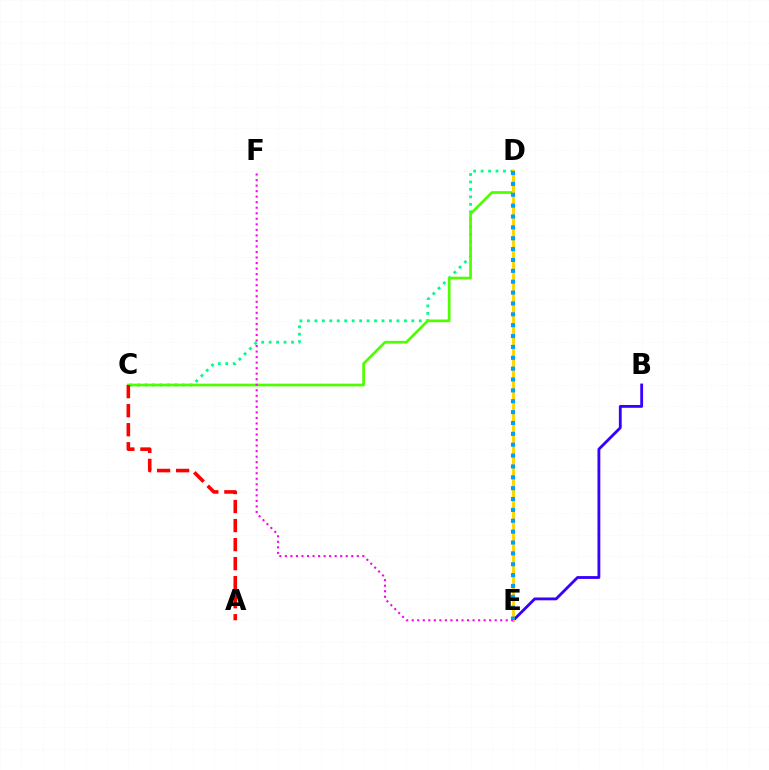{('B', 'E'): [{'color': '#3700ff', 'line_style': 'solid', 'thickness': 2.04}], ('C', 'D'): [{'color': '#00ff86', 'line_style': 'dotted', 'thickness': 2.03}, {'color': '#4fff00', 'line_style': 'solid', 'thickness': 1.95}], ('A', 'C'): [{'color': '#ff0000', 'line_style': 'dashed', 'thickness': 2.59}], ('D', 'E'): [{'color': '#ffd500', 'line_style': 'solid', 'thickness': 2.1}, {'color': '#009eff', 'line_style': 'dotted', 'thickness': 2.95}], ('E', 'F'): [{'color': '#ff00ed', 'line_style': 'dotted', 'thickness': 1.5}]}